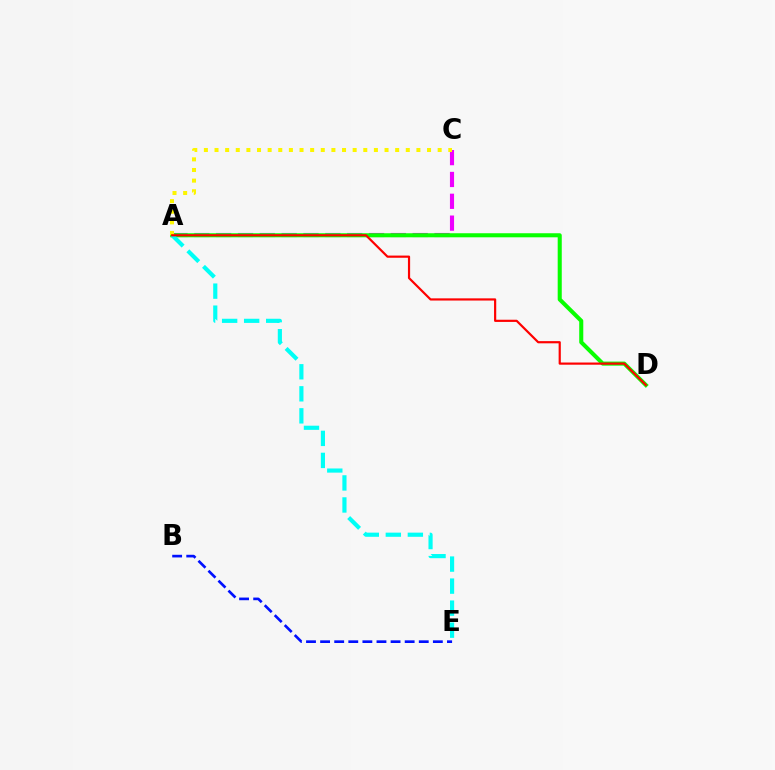{('A', 'C'): [{'color': '#ee00ff', 'line_style': 'dashed', 'thickness': 2.97}, {'color': '#fcf500', 'line_style': 'dotted', 'thickness': 2.89}], ('A', 'D'): [{'color': '#08ff00', 'line_style': 'solid', 'thickness': 2.93}, {'color': '#ff0000', 'line_style': 'solid', 'thickness': 1.57}], ('A', 'E'): [{'color': '#00fff6', 'line_style': 'dashed', 'thickness': 2.99}], ('B', 'E'): [{'color': '#0010ff', 'line_style': 'dashed', 'thickness': 1.91}]}